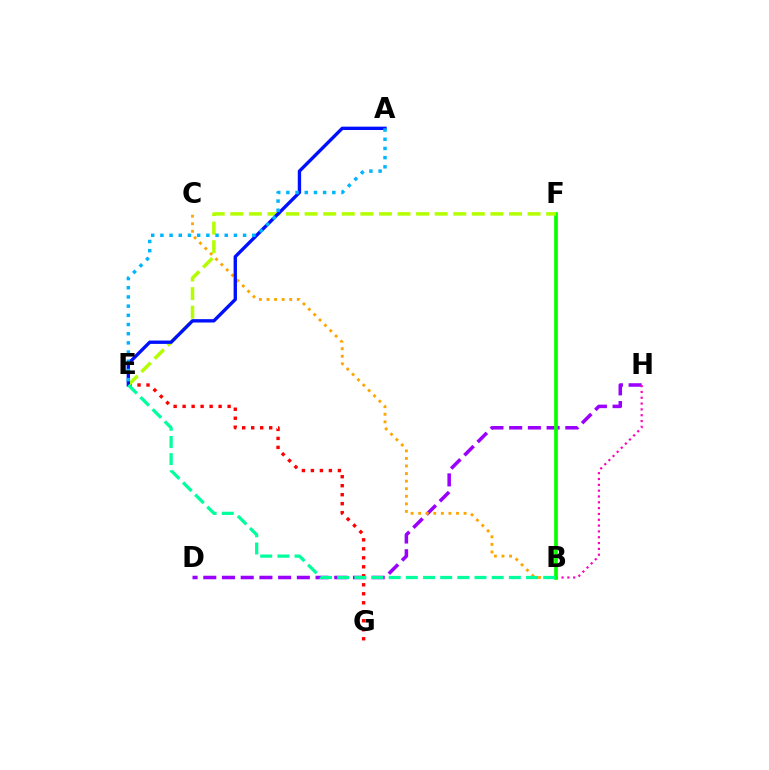{('D', 'H'): [{'color': '#9b00ff', 'line_style': 'dashed', 'thickness': 2.54}], ('B', 'H'): [{'color': '#ff00bd', 'line_style': 'dotted', 'thickness': 1.58}], ('E', 'G'): [{'color': '#ff0000', 'line_style': 'dotted', 'thickness': 2.44}], ('B', 'C'): [{'color': '#ffa500', 'line_style': 'dotted', 'thickness': 2.06}], ('B', 'F'): [{'color': '#08ff00', 'line_style': 'solid', 'thickness': 2.67}], ('E', 'F'): [{'color': '#b3ff00', 'line_style': 'dashed', 'thickness': 2.52}], ('A', 'E'): [{'color': '#0010ff', 'line_style': 'solid', 'thickness': 2.42}, {'color': '#00b5ff', 'line_style': 'dotted', 'thickness': 2.5}], ('B', 'E'): [{'color': '#00ff9d', 'line_style': 'dashed', 'thickness': 2.33}]}